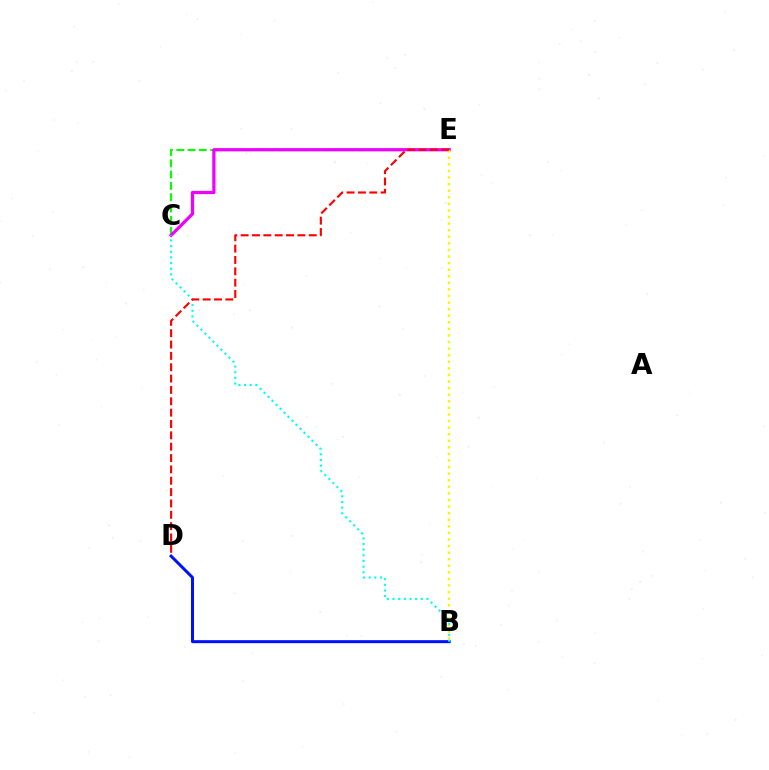{('B', 'D'): [{'color': '#0010ff', 'line_style': 'solid', 'thickness': 2.16}], ('C', 'E'): [{'color': '#08ff00', 'line_style': 'dashed', 'thickness': 1.53}, {'color': '#ee00ff', 'line_style': 'solid', 'thickness': 2.32}], ('B', 'E'): [{'color': '#fcf500', 'line_style': 'dotted', 'thickness': 1.79}], ('B', 'C'): [{'color': '#00fff6', 'line_style': 'dotted', 'thickness': 1.54}], ('D', 'E'): [{'color': '#ff0000', 'line_style': 'dashed', 'thickness': 1.54}]}